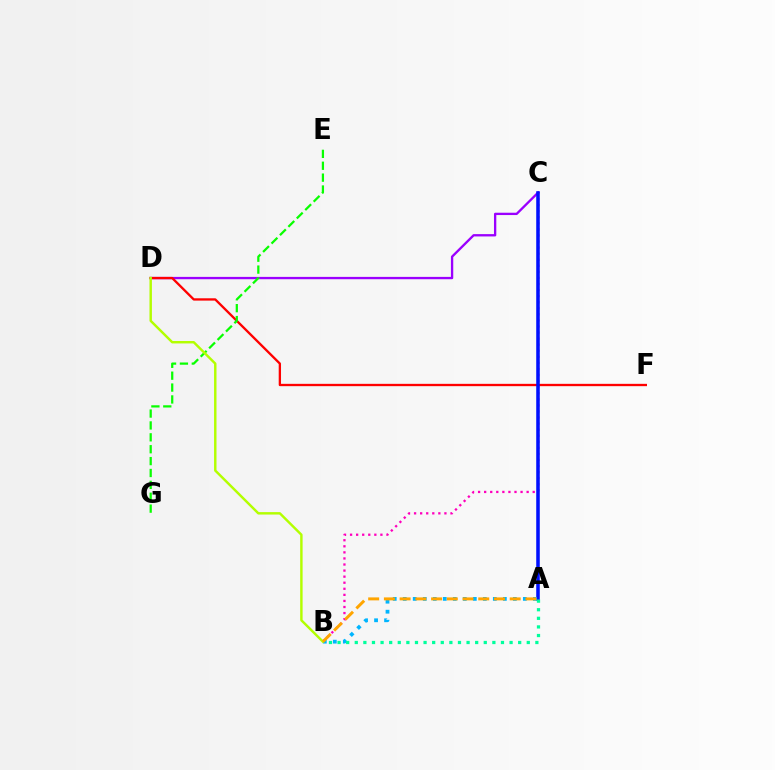{('C', 'D'): [{'color': '#9b00ff', 'line_style': 'solid', 'thickness': 1.68}], ('D', 'F'): [{'color': '#ff0000', 'line_style': 'solid', 'thickness': 1.67}], ('E', 'G'): [{'color': '#08ff00', 'line_style': 'dashed', 'thickness': 1.61}], ('B', 'C'): [{'color': '#ff00bd', 'line_style': 'dotted', 'thickness': 1.65}], ('A', 'C'): [{'color': '#0010ff', 'line_style': 'solid', 'thickness': 2.55}], ('A', 'B'): [{'color': '#00b5ff', 'line_style': 'dotted', 'thickness': 2.72}, {'color': '#00ff9d', 'line_style': 'dotted', 'thickness': 2.34}, {'color': '#ffa500', 'line_style': 'dashed', 'thickness': 2.14}], ('B', 'D'): [{'color': '#b3ff00', 'line_style': 'solid', 'thickness': 1.75}]}